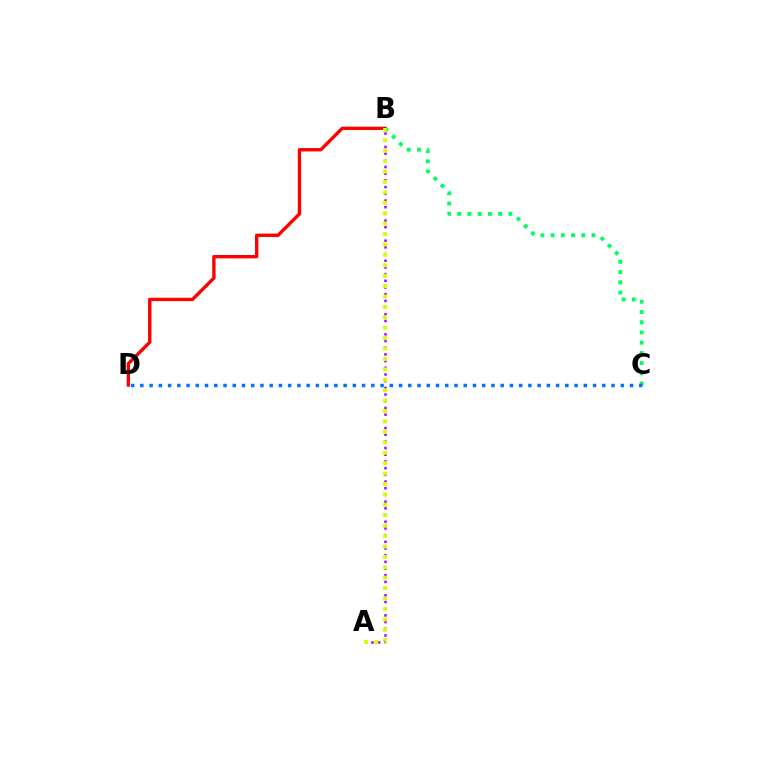{('B', 'C'): [{'color': '#00ff5c', 'line_style': 'dotted', 'thickness': 2.78}], ('B', 'D'): [{'color': '#ff0000', 'line_style': 'solid', 'thickness': 2.41}], ('A', 'B'): [{'color': '#b900ff', 'line_style': 'dotted', 'thickness': 1.82}, {'color': '#d1ff00', 'line_style': 'dotted', 'thickness': 2.83}], ('C', 'D'): [{'color': '#0074ff', 'line_style': 'dotted', 'thickness': 2.51}]}